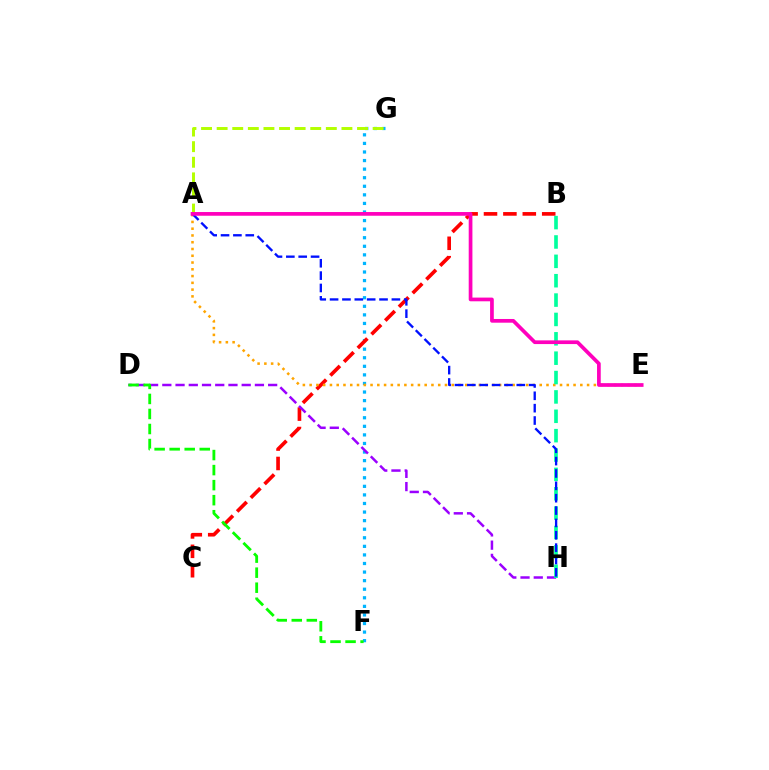{('F', 'G'): [{'color': '#00b5ff', 'line_style': 'dotted', 'thickness': 2.33}], ('B', 'C'): [{'color': '#ff0000', 'line_style': 'dashed', 'thickness': 2.64}], ('D', 'H'): [{'color': '#9b00ff', 'line_style': 'dashed', 'thickness': 1.8}], ('A', 'E'): [{'color': '#ffa500', 'line_style': 'dotted', 'thickness': 1.84}, {'color': '#ff00bd', 'line_style': 'solid', 'thickness': 2.67}], ('D', 'F'): [{'color': '#08ff00', 'line_style': 'dashed', 'thickness': 2.04}], ('B', 'H'): [{'color': '#00ff9d', 'line_style': 'dashed', 'thickness': 2.63}], ('A', 'H'): [{'color': '#0010ff', 'line_style': 'dashed', 'thickness': 1.68}], ('A', 'G'): [{'color': '#b3ff00', 'line_style': 'dashed', 'thickness': 2.12}]}